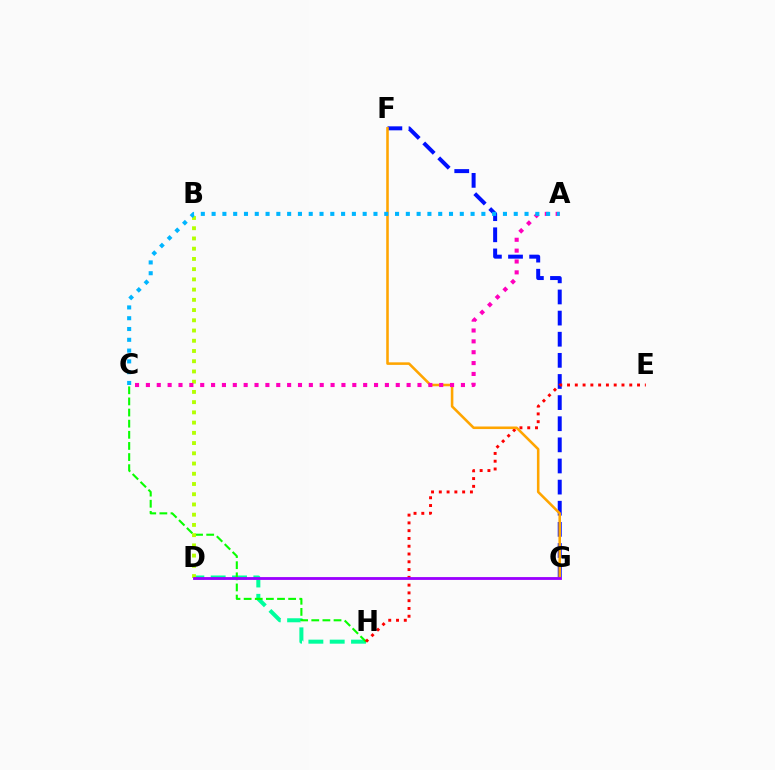{('D', 'H'): [{'color': '#00ff9d', 'line_style': 'dashed', 'thickness': 2.9}], ('F', 'G'): [{'color': '#0010ff', 'line_style': 'dashed', 'thickness': 2.87}, {'color': '#ffa500', 'line_style': 'solid', 'thickness': 1.85}], ('C', 'H'): [{'color': '#08ff00', 'line_style': 'dashed', 'thickness': 1.51}], ('E', 'H'): [{'color': '#ff0000', 'line_style': 'dotted', 'thickness': 2.11}], ('B', 'D'): [{'color': '#b3ff00', 'line_style': 'dotted', 'thickness': 2.78}], ('A', 'C'): [{'color': '#ff00bd', 'line_style': 'dotted', 'thickness': 2.95}, {'color': '#00b5ff', 'line_style': 'dotted', 'thickness': 2.93}], ('D', 'G'): [{'color': '#9b00ff', 'line_style': 'solid', 'thickness': 2.04}]}